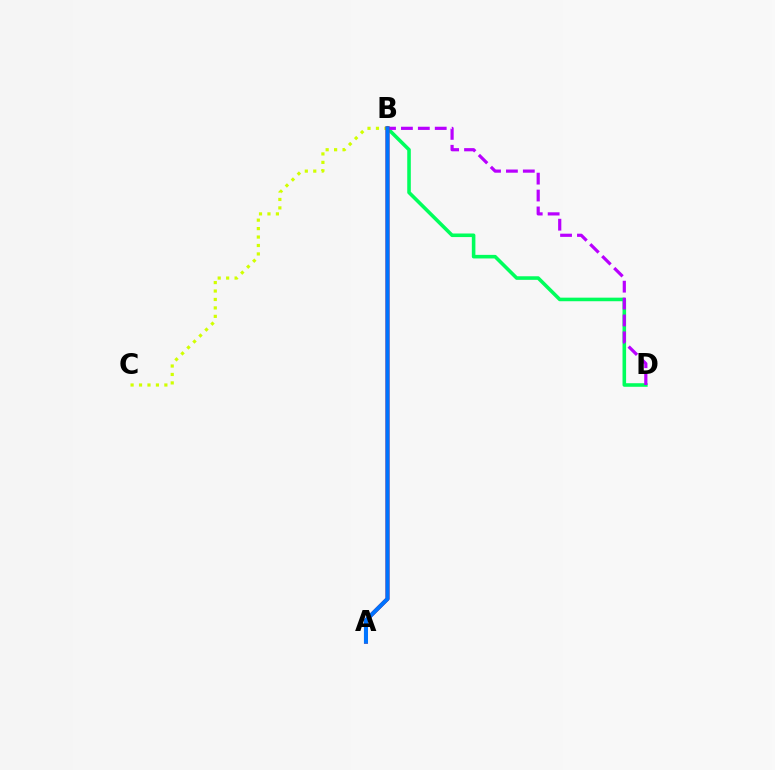{('B', 'D'): [{'color': '#00ff5c', 'line_style': 'solid', 'thickness': 2.57}, {'color': '#b900ff', 'line_style': 'dashed', 'thickness': 2.3}], ('B', 'C'): [{'color': '#d1ff00', 'line_style': 'dotted', 'thickness': 2.29}], ('A', 'B'): [{'color': '#ff0000', 'line_style': 'solid', 'thickness': 2.81}, {'color': '#0074ff', 'line_style': 'solid', 'thickness': 2.94}]}